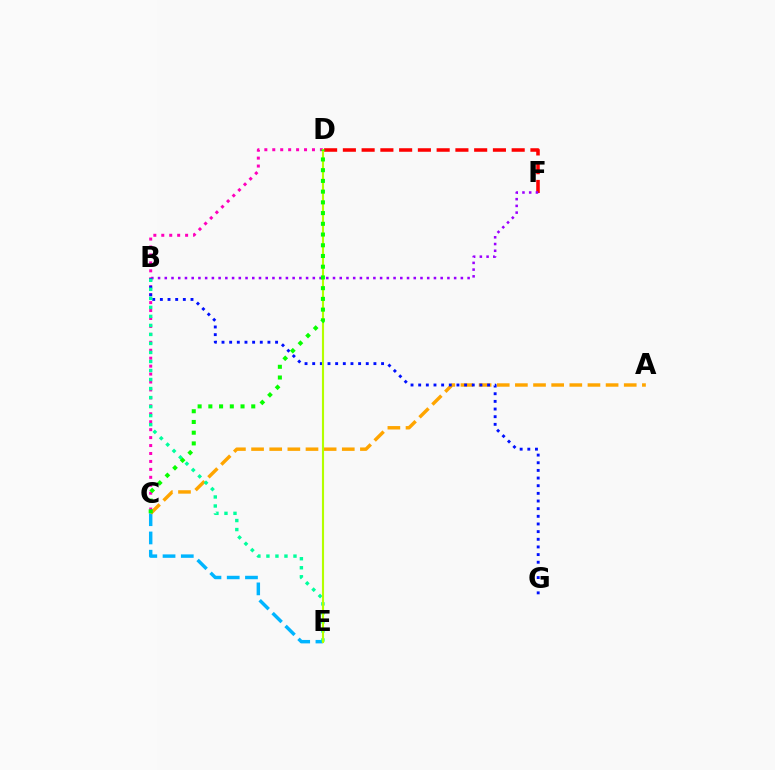{('D', 'F'): [{'color': '#ff0000', 'line_style': 'dashed', 'thickness': 2.55}], ('C', 'E'): [{'color': '#00b5ff', 'line_style': 'dashed', 'thickness': 2.48}], ('B', 'F'): [{'color': '#9b00ff', 'line_style': 'dotted', 'thickness': 1.83}], ('A', 'C'): [{'color': '#ffa500', 'line_style': 'dashed', 'thickness': 2.46}], ('C', 'D'): [{'color': '#ff00bd', 'line_style': 'dotted', 'thickness': 2.16}, {'color': '#08ff00', 'line_style': 'dotted', 'thickness': 2.91}], ('B', 'G'): [{'color': '#0010ff', 'line_style': 'dotted', 'thickness': 2.08}], ('B', 'E'): [{'color': '#00ff9d', 'line_style': 'dotted', 'thickness': 2.45}], ('D', 'E'): [{'color': '#b3ff00', 'line_style': 'solid', 'thickness': 1.53}]}